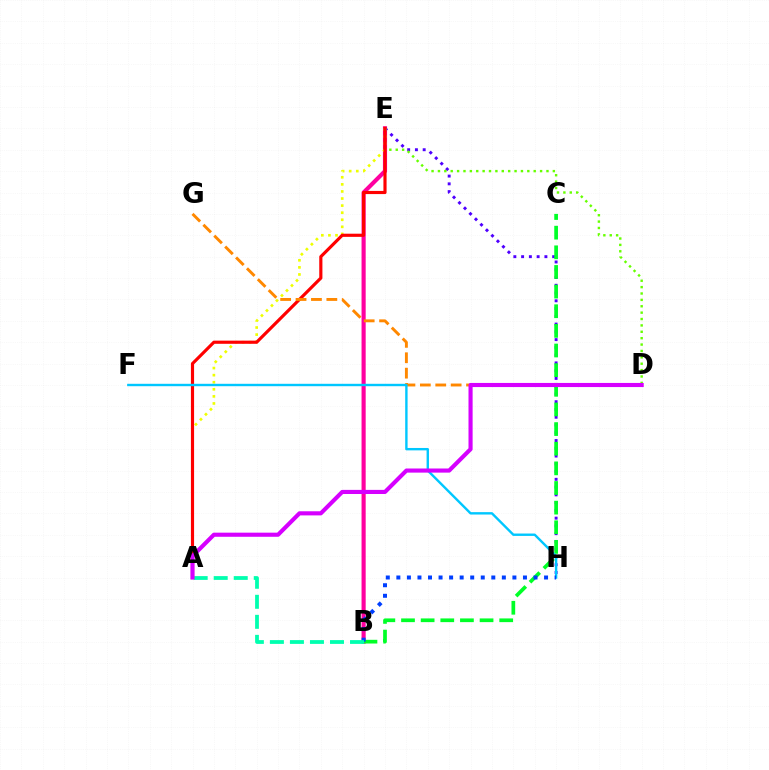{('B', 'E'): [{'color': '#ff00a0', 'line_style': 'solid', 'thickness': 2.97}], ('E', 'H'): [{'color': '#4f00ff', 'line_style': 'dotted', 'thickness': 2.11}], ('D', 'E'): [{'color': '#66ff00', 'line_style': 'dotted', 'thickness': 1.73}], ('A', 'E'): [{'color': '#eeff00', 'line_style': 'dotted', 'thickness': 1.92}, {'color': '#ff0000', 'line_style': 'solid', 'thickness': 2.28}], ('B', 'C'): [{'color': '#00ff27', 'line_style': 'dashed', 'thickness': 2.67}], ('D', 'G'): [{'color': '#ff8800', 'line_style': 'dashed', 'thickness': 2.09}], ('F', 'H'): [{'color': '#00c7ff', 'line_style': 'solid', 'thickness': 1.72}], ('B', 'H'): [{'color': '#003fff', 'line_style': 'dotted', 'thickness': 2.87}], ('A', 'B'): [{'color': '#00ffaf', 'line_style': 'dashed', 'thickness': 2.72}], ('A', 'D'): [{'color': '#d600ff', 'line_style': 'solid', 'thickness': 2.97}]}